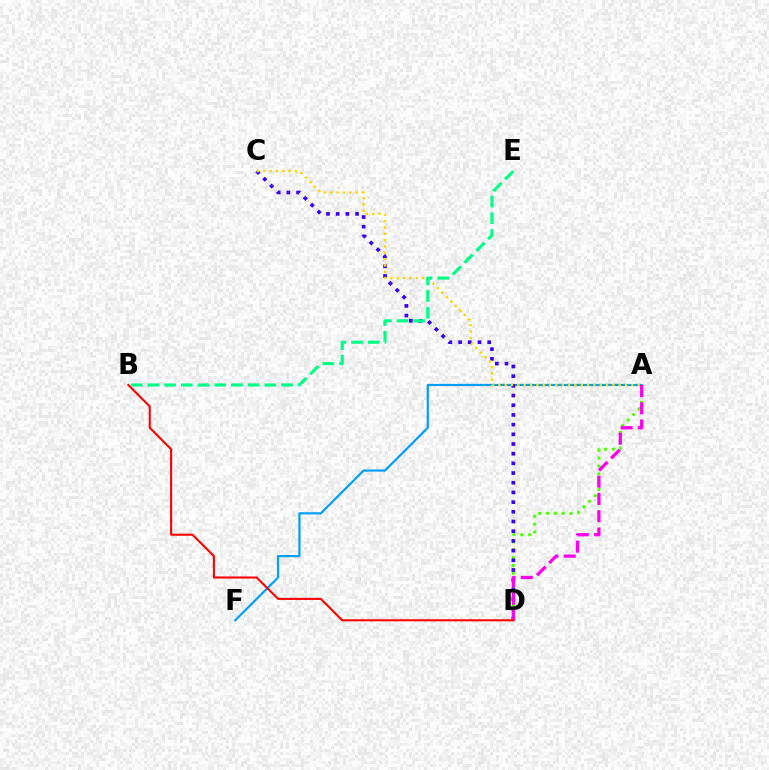{('A', 'F'): [{'color': '#009eff', 'line_style': 'solid', 'thickness': 1.58}], ('A', 'D'): [{'color': '#4fff00', 'line_style': 'dotted', 'thickness': 2.13}, {'color': '#ff00ed', 'line_style': 'dashed', 'thickness': 2.35}], ('C', 'D'): [{'color': '#3700ff', 'line_style': 'dotted', 'thickness': 2.63}], ('A', 'C'): [{'color': '#ffd500', 'line_style': 'dotted', 'thickness': 1.72}], ('B', 'D'): [{'color': '#ff0000', 'line_style': 'solid', 'thickness': 1.5}], ('B', 'E'): [{'color': '#00ff86', 'line_style': 'dashed', 'thickness': 2.27}]}